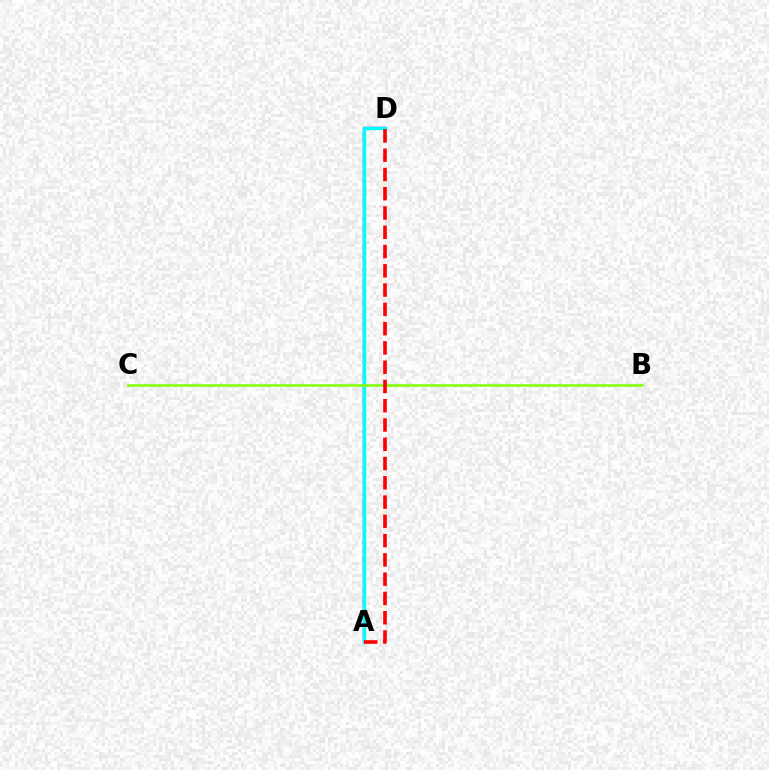{('A', 'D'): [{'color': '#7200ff', 'line_style': 'solid', 'thickness': 1.73}, {'color': '#00fff6', 'line_style': 'solid', 'thickness': 2.44}, {'color': '#ff0000', 'line_style': 'dashed', 'thickness': 2.62}], ('B', 'C'): [{'color': '#84ff00', 'line_style': 'solid', 'thickness': 1.85}]}